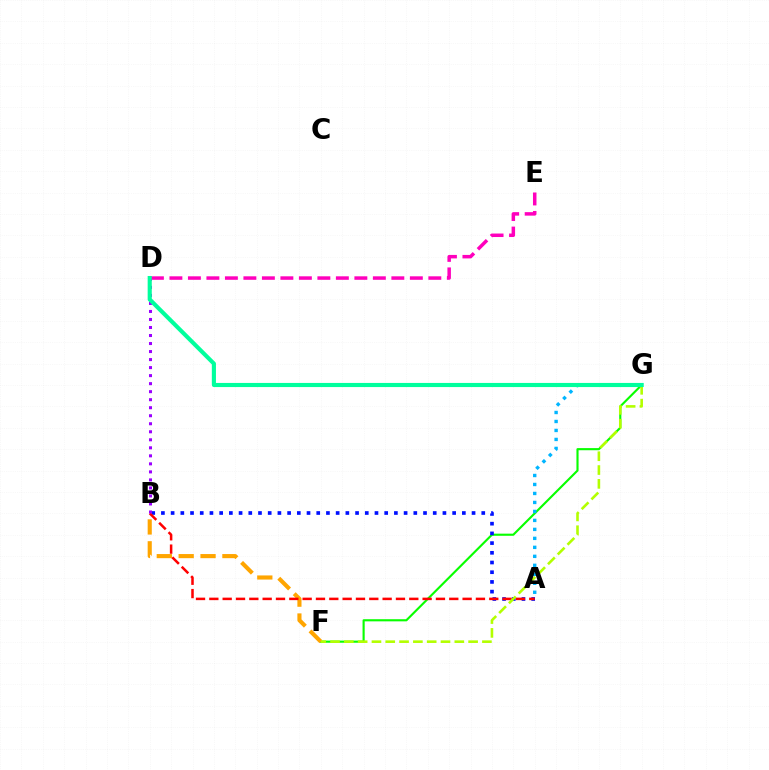{('F', 'G'): [{'color': '#08ff00', 'line_style': 'solid', 'thickness': 1.53}, {'color': '#b3ff00', 'line_style': 'dashed', 'thickness': 1.88}], ('A', 'B'): [{'color': '#0010ff', 'line_style': 'dotted', 'thickness': 2.64}, {'color': '#ff0000', 'line_style': 'dashed', 'thickness': 1.81}], ('B', 'F'): [{'color': '#ffa500', 'line_style': 'dashed', 'thickness': 2.97}], ('D', 'E'): [{'color': '#ff00bd', 'line_style': 'dashed', 'thickness': 2.51}], ('A', 'G'): [{'color': '#00b5ff', 'line_style': 'dotted', 'thickness': 2.44}], ('B', 'D'): [{'color': '#9b00ff', 'line_style': 'dotted', 'thickness': 2.18}], ('D', 'G'): [{'color': '#00ff9d', 'line_style': 'solid', 'thickness': 2.97}]}